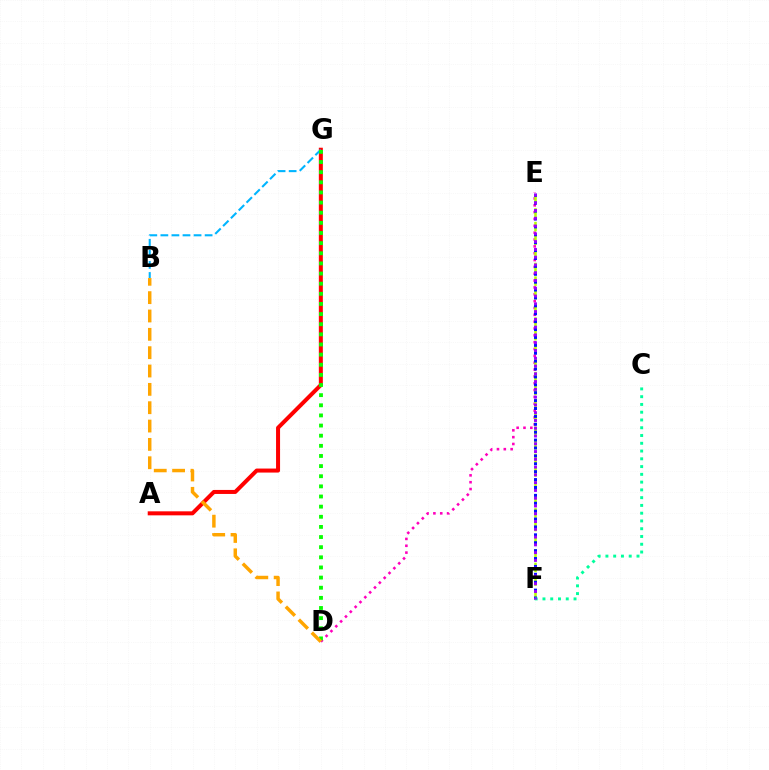{('D', 'E'): [{'color': '#ff00bd', 'line_style': 'dotted', 'thickness': 1.86}], ('A', 'G'): [{'color': '#ff0000', 'line_style': 'solid', 'thickness': 2.89}], ('B', 'G'): [{'color': '#00b5ff', 'line_style': 'dashed', 'thickness': 1.5}], ('E', 'F'): [{'color': '#b3ff00', 'line_style': 'dashed', 'thickness': 1.85}, {'color': '#0010ff', 'line_style': 'dotted', 'thickness': 2.15}, {'color': '#9b00ff', 'line_style': 'dotted', 'thickness': 2.11}], ('D', 'G'): [{'color': '#08ff00', 'line_style': 'dotted', 'thickness': 2.75}], ('B', 'D'): [{'color': '#ffa500', 'line_style': 'dashed', 'thickness': 2.49}], ('C', 'F'): [{'color': '#00ff9d', 'line_style': 'dotted', 'thickness': 2.11}]}